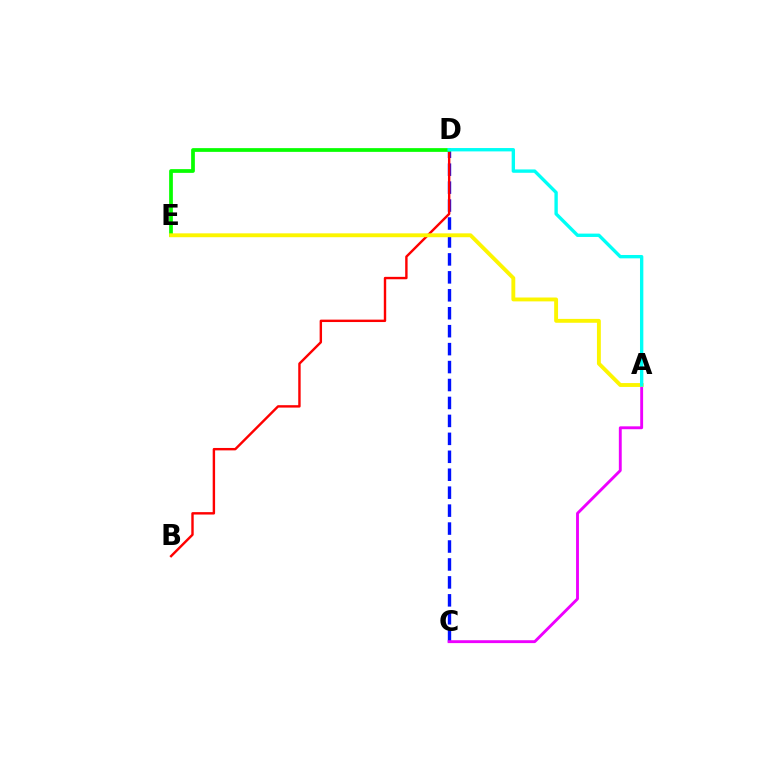{('C', 'D'): [{'color': '#0010ff', 'line_style': 'dashed', 'thickness': 2.44}], ('A', 'C'): [{'color': '#ee00ff', 'line_style': 'solid', 'thickness': 2.07}], ('B', 'D'): [{'color': '#ff0000', 'line_style': 'solid', 'thickness': 1.73}], ('D', 'E'): [{'color': '#08ff00', 'line_style': 'solid', 'thickness': 2.69}], ('A', 'E'): [{'color': '#fcf500', 'line_style': 'solid', 'thickness': 2.79}], ('A', 'D'): [{'color': '#00fff6', 'line_style': 'solid', 'thickness': 2.42}]}